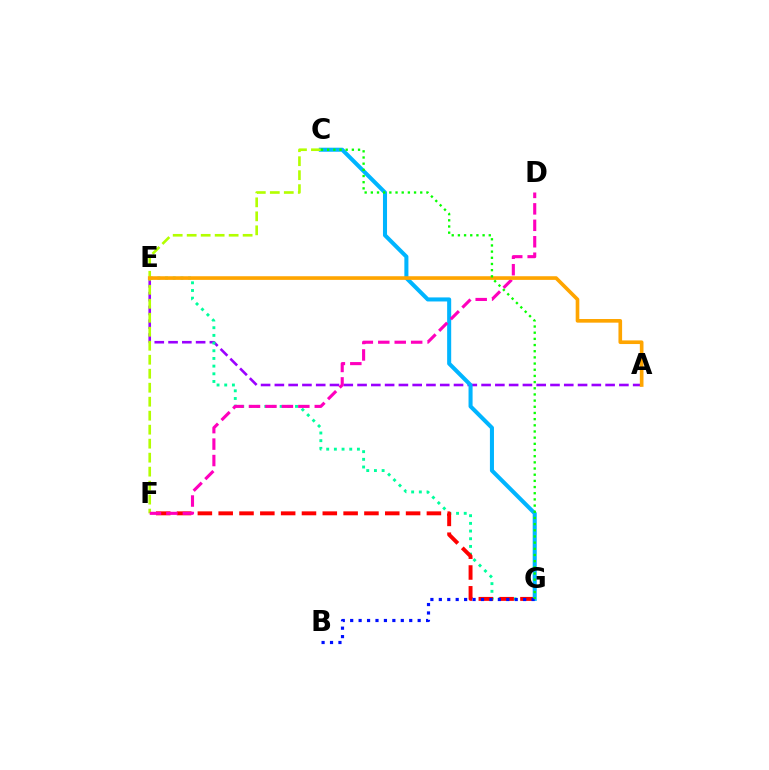{('A', 'E'): [{'color': '#9b00ff', 'line_style': 'dashed', 'thickness': 1.87}, {'color': '#ffa500', 'line_style': 'solid', 'thickness': 2.62}], ('E', 'G'): [{'color': '#00ff9d', 'line_style': 'dotted', 'thickness': 2.09}], ('F', 'G'): [{'color': '#ff0000', 'line_style': 'dashed', 'thickness': 2.83}], ('C', 'G'): [{'color': '#00b5ff', 'line_style': 'solid', 'thickness': 2.92}, {'color': '#08ff00', 'line_style': 'dotted', 'thickness': 1.68}], ('C', 'F'): [{'color': '#b3ff00', 'line_style': 'dashed', 'thickness': 1.9}], ('D', 'F'): [{'color': '#ff00bd', 'line_style': 'dashed', 'thickness': 2.23}], ('B', 'G'): [{'color': '#0010ff', 'line_style': 'dotted', 'thickness': 2.29}]}